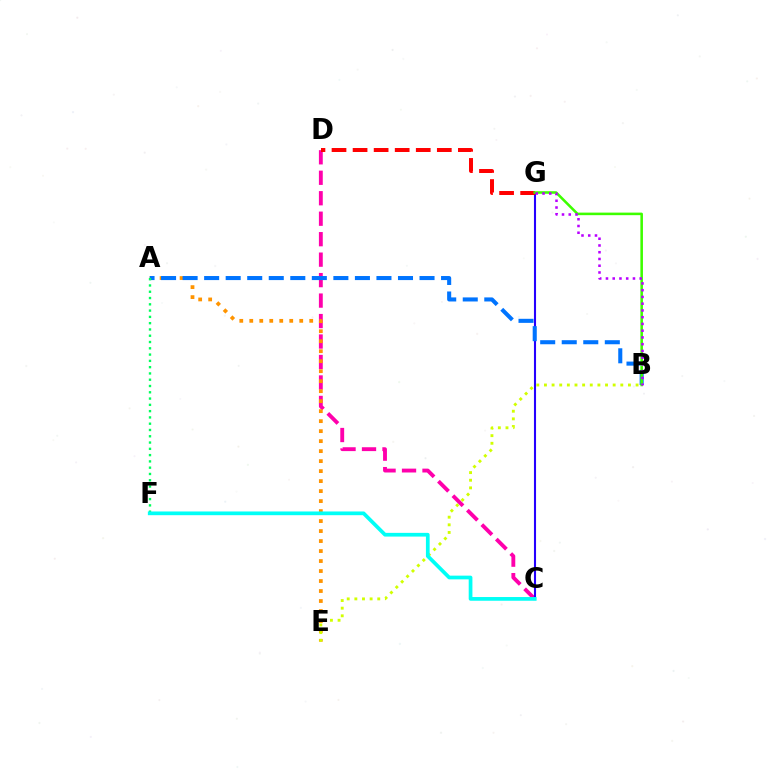{('C', 'D'): [{'color': '#ff00ac', 'line_style': 'dashed', 'thickness': 2.78}], ('A', 'E'): [{'color': '#ff9400', 'line_style': 'dotted', 'thickness': 2.72}], ('C', 'G'): [{'color': '#2500ff', 'line_style': 'solid', 'thickness': 1.5}], ('A', 'B'): [{'color': '#0074ff', 'line_style': 'dashed', 'thickness': 2.93}], ('D', 'G'): [{'color': '#ff0000', 'line_style': 'dashed', 'thickness': 2.86}], ('A', 'F'): [{'color': '#00ff5c', 'line_style': 'dotted', 'thickness': 1.71}], ('B', 'G'): [{'color': '#3dff00', 'line_style': 'solid', 'thickness': 1.84}, {'color': '#b900ff', 'line_style': 'dotted', 'thickness': 1.83}], ('B', 'E'): [{'color': '#d1ff00', 'line_style': 'dotted', 'thickness': 2.07}], ('C', 'F'): [{'color': '#00fff6', 'line_style': 'solid', 'thickness': 2.68}]}